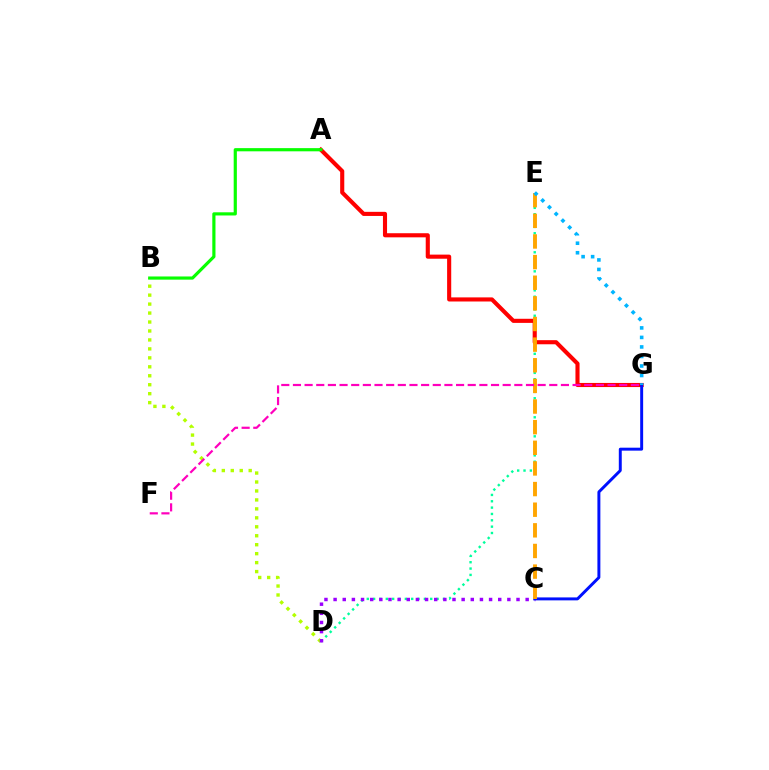{('B', 'D'): [{'color': '#b3ff00', 'line_style': 'dotted', 'thickness': 2.43}], ('D', 'E'): [{'color': '#00ff9d', 'line_style': 'dotted', 'thickness': 1.72}], ('A', 'G'): [{'color': '#ff0000', 'line_style': 'solid', 'thickness': 2.96}], ('C', 'D'): [{'color': '#9b00ff', 'line_style': 'dotted', 'thickness': 2.48}], ('C', 'G'): [{'color': '#0010ff', 'line_style': 'solid', 'thickness': 2.12}], ('A', 'B'): [{'color': '#08ff00', 'line_style': 'solid', 'thickness': 2.29}], ('C', 'E'): [{'color': '#ffa500', 'line_style': 'dashed', 'thickness': 2.8}], ('E', 'G'): [{'color': '#00b5ff', 'line_style': 'dotted', 'thickness': 2.59}], ('F', 'G'): [{'color': '#ff00bd', 'line_style': 'dashed', 'thickness': 1.58}]}